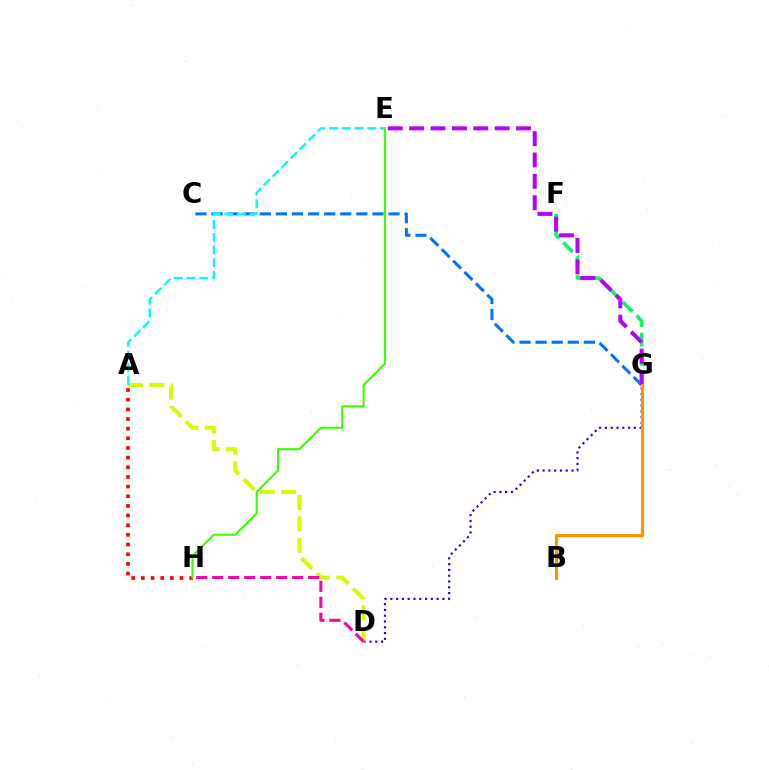{('A', 'H'): [{'color': '#ff0000', 'line_style': 'dotted', 'thickness': 2.63}], ('D', 'G'): [{'color': '#2500ff', 'line_style': 'dotted', 'thickness': 1.57}], ('C', 'G'): [{'color': '#0074ff', 'line_style': 'dashed', 'thickness': 2.19}], ('F', 'G'): [{'color': '#00ff5c', 'line_style': 'dashed', 'thickness': 2.63}], ('A', 'D'): [{'color': '#d1ff00', 'line_style': 'dashed', 'thickness': 2.9}], ('E', 'G'): [{'color': '#b900ff', 'line_style': 'dashed', 'thickness': 2.91}], ('A', 'E'): [{'color': '#00fff6', 'line_style': 'dashed', 'thickness': 1.73}], ('B', 'G'): [{'color': '#ff9400', 'line_style': 'solid', 'thickness': 2.27}], ('D', 'H'): [{'color': '#ff00ac', 'line_style': 'dashed', 'thickness': 2.17}], ('E', 'H'): [{'color': '#3dff00', 'line_style': 'solid', 'thickness': 1.54}]}